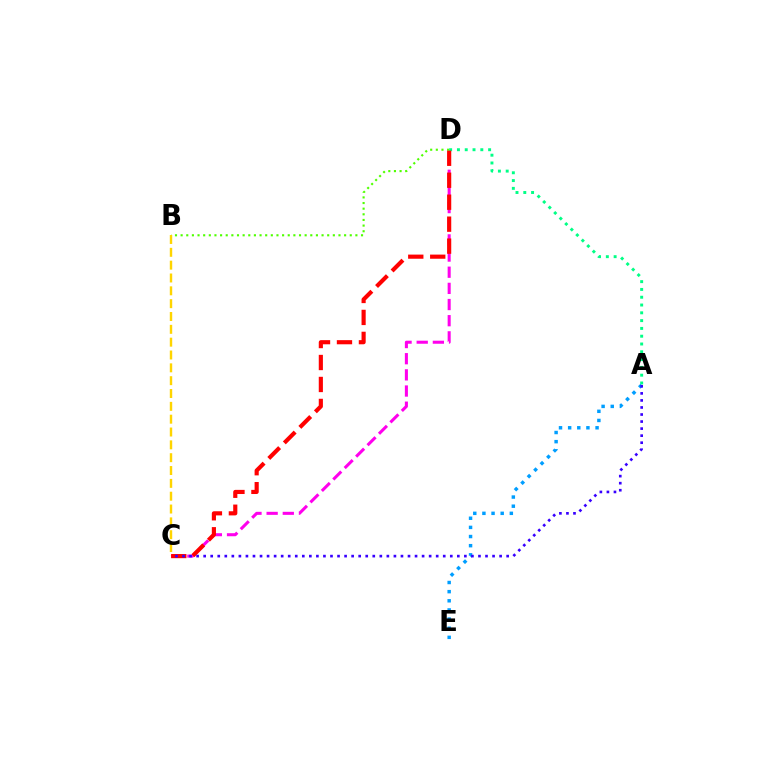{('C', 'D'): [{'color': '#ff00ed', 'line_style': 'dashed', 'thickness': 2.2}, {'color': '#ff0000', 'line_style': 'dashed', 'thickness': 2.98}], ('B', 'D'): [{'color': '#4fff00', 'line_style': 'dotted', 'thickness': 1.53}], ('A', 'D'): [{'color': '#00ff86', 'line_style': 'dotted', 'thickness': 2.12}], ('A', 'E'): [{'color': '#009eff', 'line_style': 'dotted', 'thickness': 2.48}], ('B', 'C'): [{'color': '#ffd500', 'line_style': 'dashed', 'thickness': 1.74}], ('A', 'C'): [{'color': '#3700ff', 'line_style': 'dotted', 'thickness': 1.91}]}